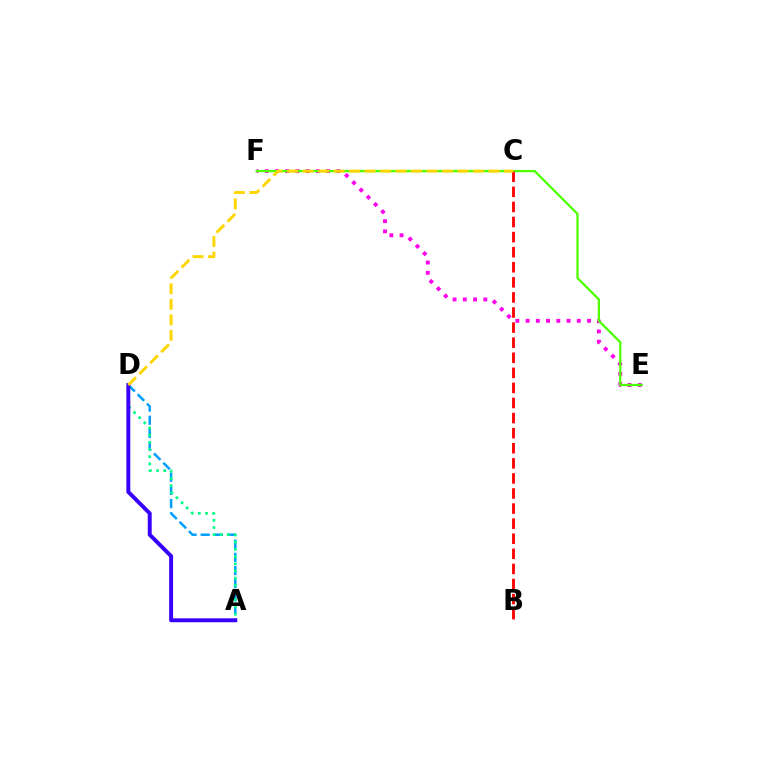{('E', 'F'): [{'color': '#ff00ed', 'line_style': 'dotted', 'thickness': 2.78}, {'color': '#4fff00', 'line_style': 'solid', 'thickness': 1.64}], ('A', 'D'): [{'color': '#009eff', 'line_style': 'dashed', 'thickness': 1.79}, {'color': '#00ff86', 'line_style': 'dotted', 'thickness': 1.96}, {'color': '#3700ff', 'line_style': 'solid', 'thickness': 2.84}], ('B', 'C'): [{'color': '#ff0000', 'line_style': 'dashed', 'thickness': 2.05}], ('C', 'D'): [{'color': '#ffd500', 'line_style': 'dashed', 'thickness': 2.11}]}